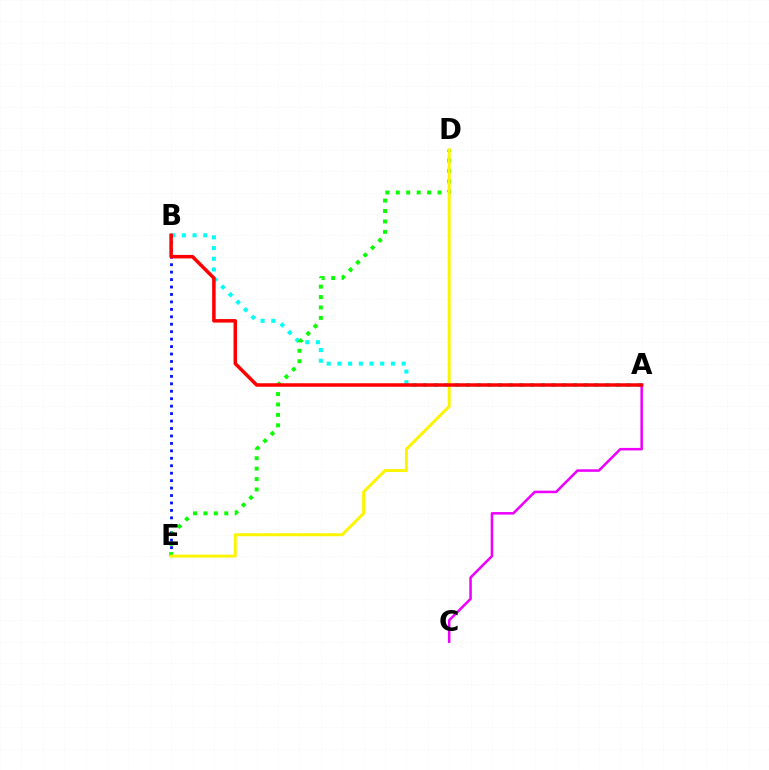{('A', 'B'): [{'color': '#00fff6', 'line_style': 'dotted', 'thickness': 2.91}, {'color': '#ff0000', 'line_style': 'solid', 'thickness': 2.53}], ('B', 'E'): [{'color': '#0010ff', 'line_style': 'dotted', 'thickness': 2.02}], ('A', 'C'): [{'color': '#ee00ff', 'line_style': 'solid', 'thickness': 1.83}], ('D', 'E'): [{'color': '#08ff00', 'line_style': 'dotted', 'thickness': 2.83}, {'color': '#fcf500', 'line_style': 'solid', 'thickness': 2.14}]}